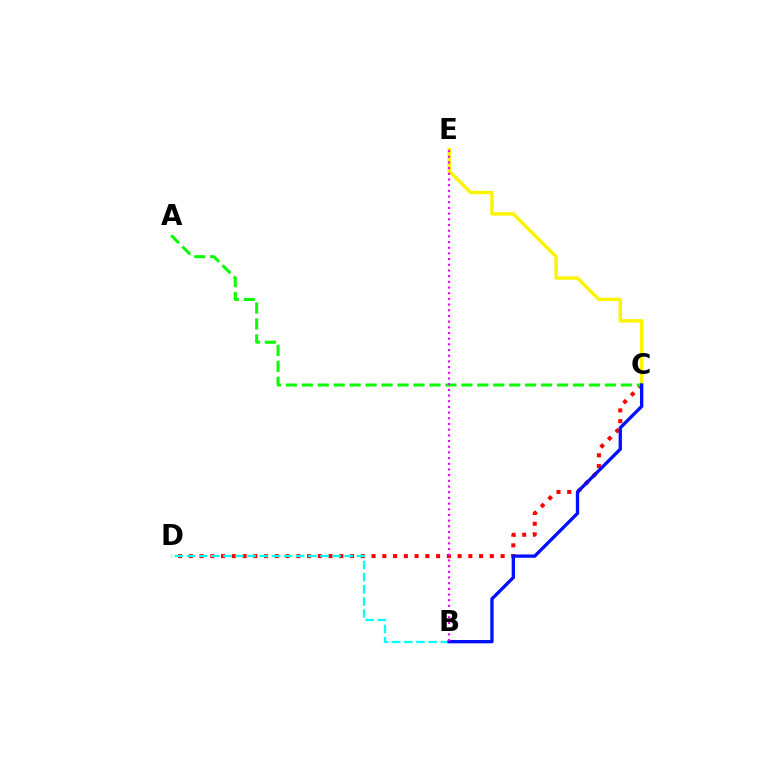{('C', 'D'): [{'color': '#ff0000', 'line_style': 'dotted', 'thickness': 2.92}], ('C', 'E'): [{'color': '#fcf500', 'line_style': 'solid', 'thickness': 2.47}], ('B', 'D'): [{'color': '#00fff6', 'line_style': 'dashed', 'thickness': 1.65}], ('A', 'C'): [{'color': '#08ff00', 'line_style': 'dashed', 'thickness': 2.17}], ('B', 'C'): [{'color': '#0010ff', 'line_style': 'solid', 'thickness': 2.39}], ('B', 'E'): [{'color': '#ee00ff', 'line_style': 'dotted', 'thickness': 1.54}]}